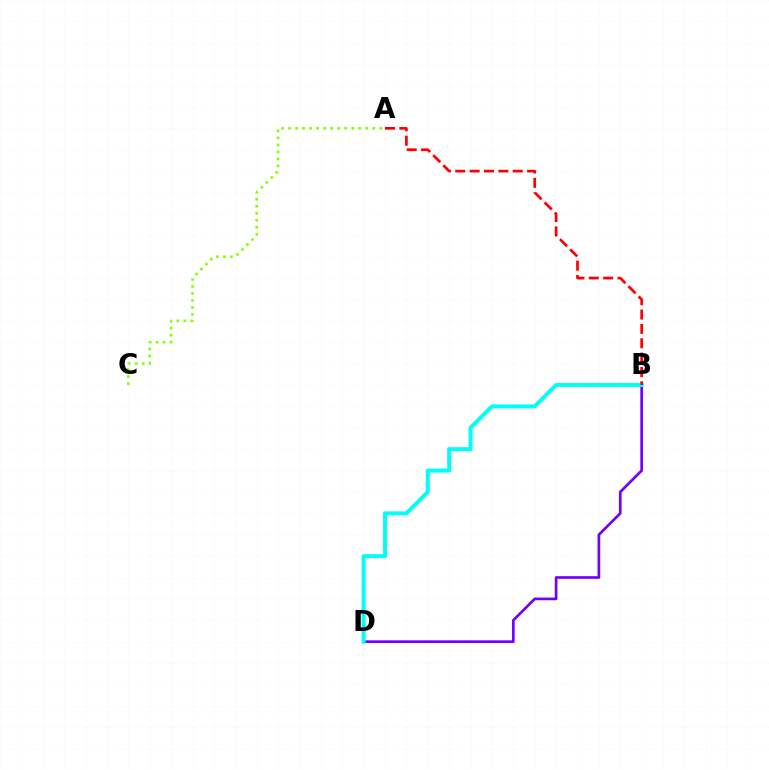{('B', 'D'): [{'color': '#7200ff', 'line_style': 'solid', 'thickness': 1.94}, {'color': '#00fff6', 'line_style': 'solid', 'thickness': 2.86}], ('A', 'C'): [{'color': '#84ff00', 'line_style': 'dotted', 'thickness': 1.91}], ('A', 'B'): [{'color': '#ff0000', 'line_style': 'dashed', 'thickness': 1.95}]}